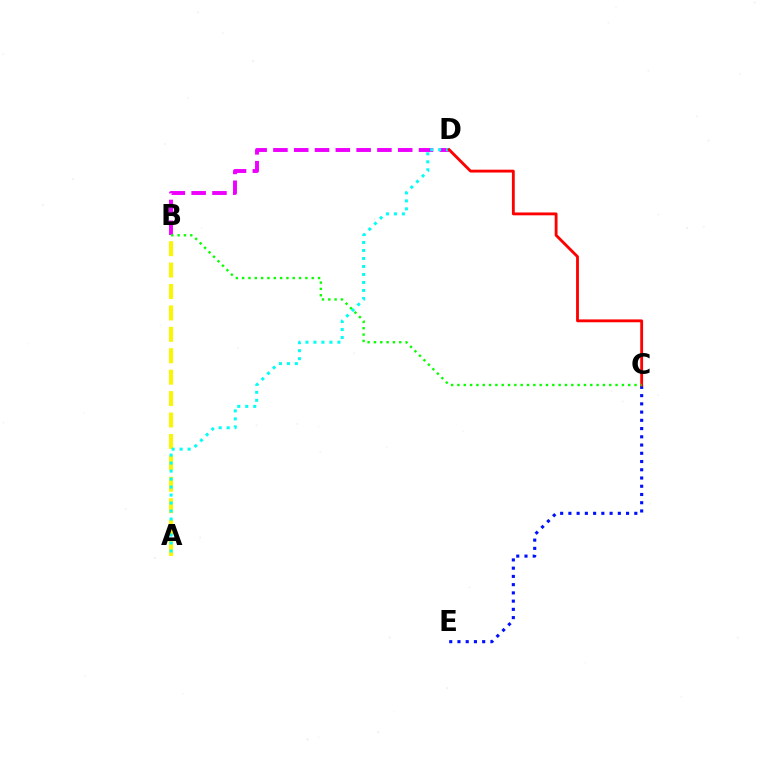{('A', 'B'): [{'color': '#fcf500', 'line_style': 'dashed', 'thickness': 2.91}], ('B', 'D'): [{'color': '#ee00ff', 'line_style': 'dashed', 'thickness': 2.83}], ('C', 'E'): [{'color': '#0010ff', 'line_style': 'dotted', 'thickness': 2.24}], ('A', 'D'): [{'color': '#00fff6', 'line_style': 'dotted', 'thickness': 2.17}], ('C', 'D'): [{'color': '#ff0000', 'line_style': 'solid', 'thickness': 2.05}], ('B', 'C'): [{'color': '#08ff00', 'line_style': 'dotted', 'thickness': 1.72}]}